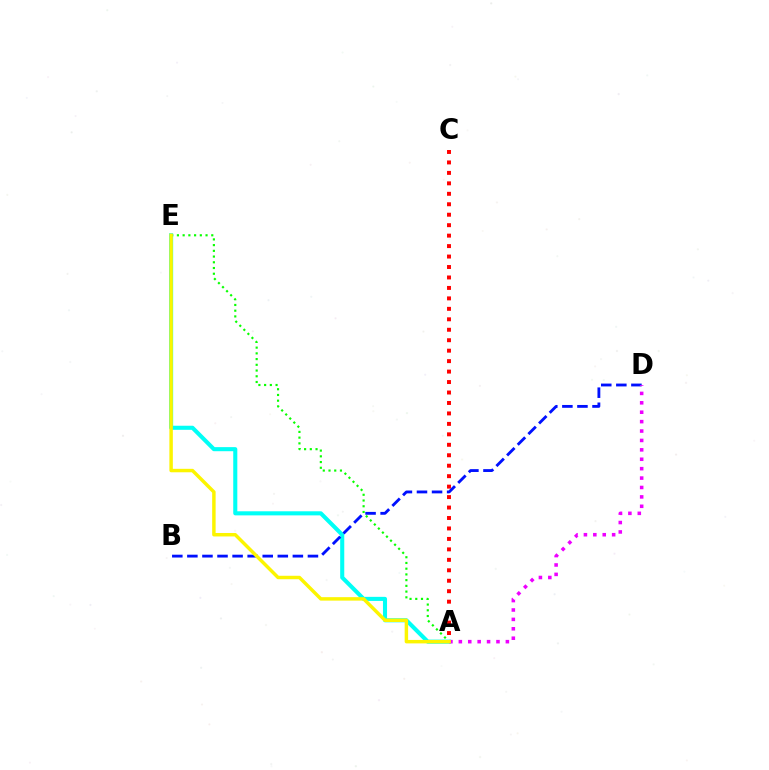{('A', 'E'): [{'color': '#00fff6', 'line_style': 'solid', 'thickness': 2.94}, {'color': '#08ff00', 'line_style': 'dotted', 'thickness': 1.56}, {'color': '#fcf500', 'line_style': 'solid', 'thickness': 2.49}], ('A', 'C'): [{'color': '#ff0000', 'line_style': 'dotted', 'thickness': 2.84}], ('B', 'D'): [{'color': '#0010ff', 'line_style': 'dashed', 'thickness': 2.05}], ('A', 'D'): [{'color': '#ee00ff', 'line_style': 'dotted', 'thickness': 2.56}]}